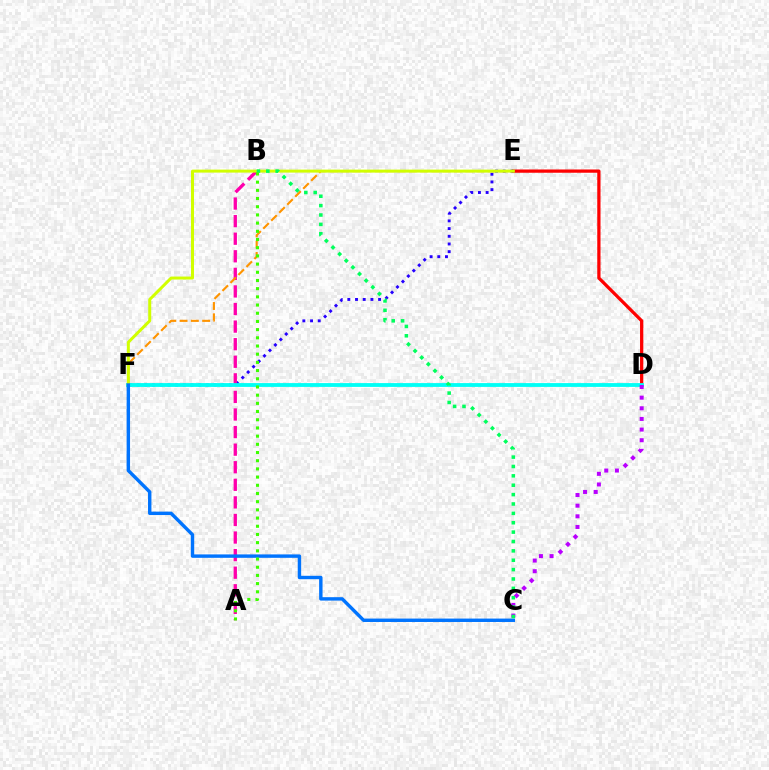{('D', 'E'): [{'color': '#ff0000', 'line_style': 'solid', 'thickness': 2.35}], ('E', 'F'): [{'color': '#2500ff', 'line_style': 'dotted', 'thickness': 2.09}, {'color': '#ff9400', 'line_style': 'dashed', 'thickness': 1.53}, {'color': '#d1ff00', 'line_style': 'solid', 'thickness': 2.15}], ('A', 'B'): [{'color': '#ff00ac', 'line_style': 'dashed', 'thickness': 2.39}, {'color': '#3dff00', 'line_style': 'dotted', 'thickness': 2.23}], ('D', 'F'): [{'color': '#00fff6', 'line_style': 'solid', 'thickness': 2.74}], ('C', 'F'): [{'color': '#0074ff', 'line_style': 'solid', 'thickness': 2.45}], ('C', 'D'): [{'color': '#b900ff', 'line_style': 'dotted', 'thickness': 2.89}], ('B', 'C'): [{'color': '#00ff5c', 'line_style': 'dotted', 'thickness': 2.55}]}